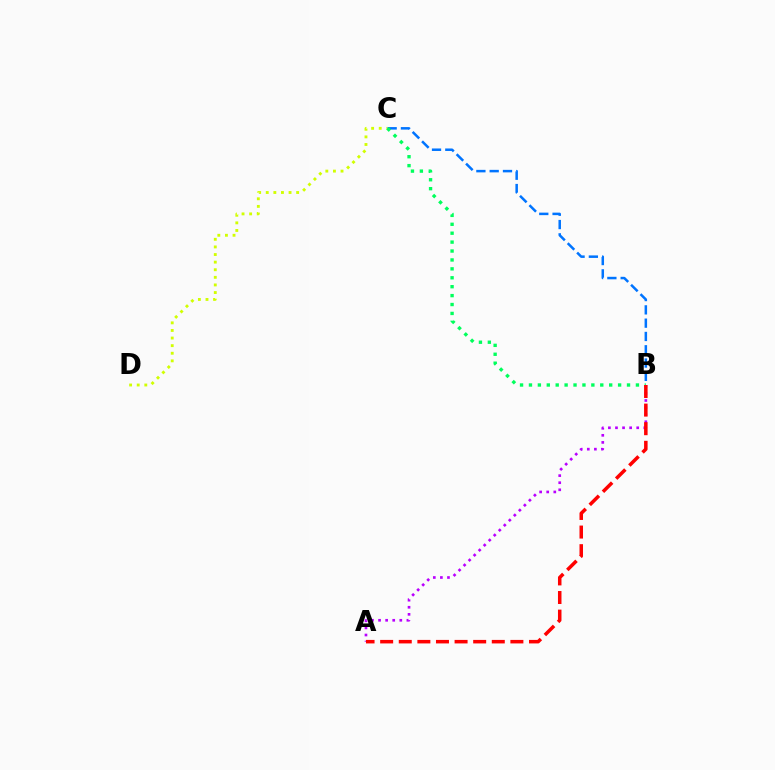{('A', 'B'): [{'color': '#b900ff', 'line_style': 'dotted', 'thickness': 1.92}, {'color': '#ff0000', 'line_style': 'dashed', 'thickness': 2.53}], ('C', 'D'): [{'color': '#d1ff00', 'line_style': 'dotted', 'thickness': 2.06}], ('B', 'C'): [{'color': '#0074ff', 'line_style': 'dashed', 'thickness': 1.81}, {'color': '#00ff5c', 'line_style': 'dotted', 'thickness': 2.42}]}